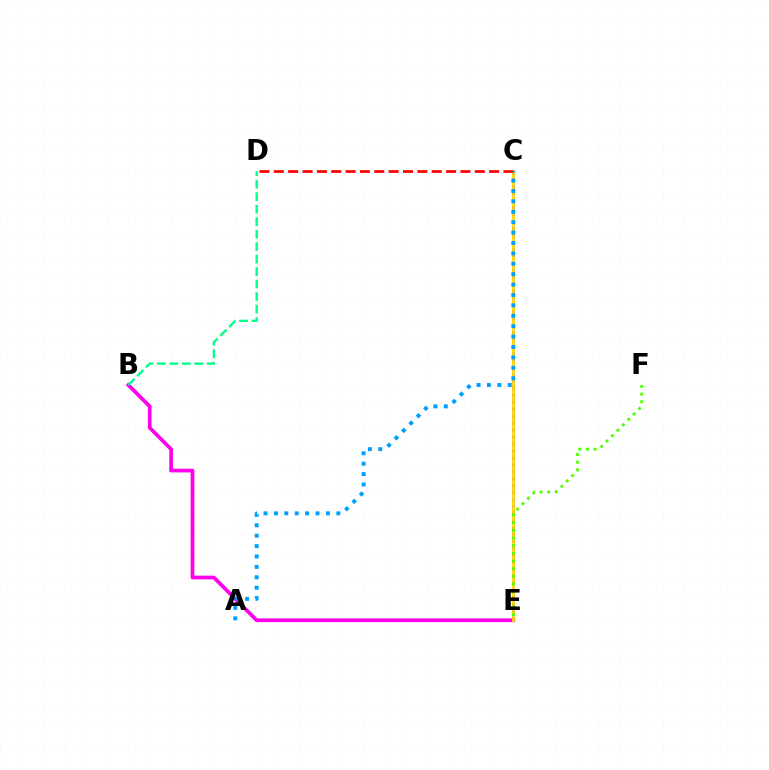{('B', 'E'): [{'color': '#ff00ed', 'line_style': 'solid', 'thickness': 2.66}], ('C', 'E'): [{'color': '#3700ff', 'line_style': 'dotted', 'thickness': 1.89}, {'color': '#ffd500', 'line_style': 'solid', 'thickness': 1.97}], ('B', 'D'): [{'color': '#00ff86', 'line_style': 'dashed', 'thickness': 1.7}], ('E', 'F'): [{'color': '#4fff00', 'line_style': 'dotted', 'thickness': 2.08}], ('C', 'D'): [{'color': '#ff0000', 'line_style': 'dashed', 'thickness': 1.95}], ('A', 'C'): [{'color': '#009eff', 'line_style': 'dotted', 'thickness': 2.83}]}